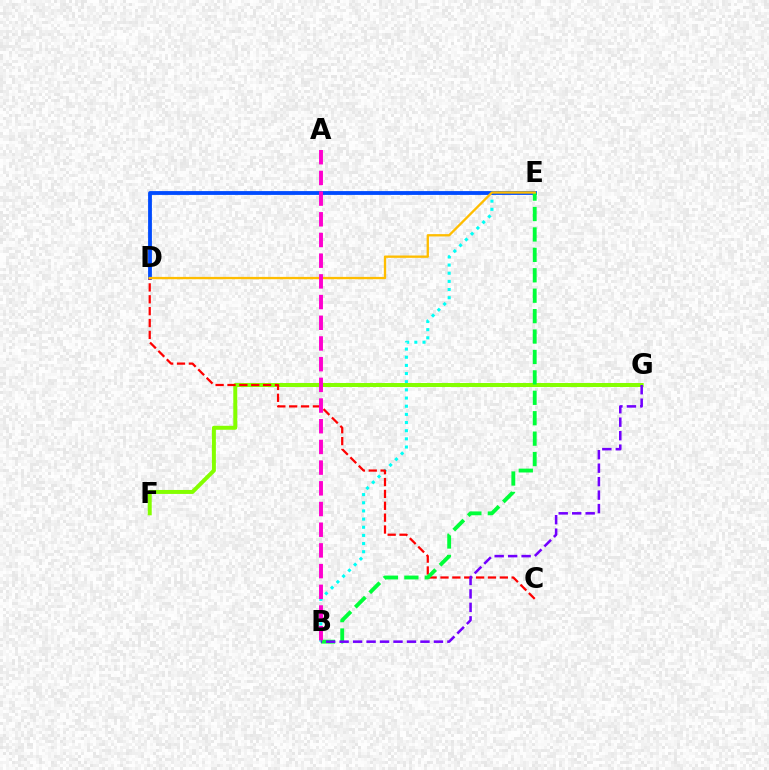{('B', 'E'): [{'color': '#00fff6', 'line_style': 'dotted', 'thickness': 2.22}, {'color': '#00ff39', 'line_style': 'dashed', 'thickness': 2.77}], ('F', 'G'): [{'color': '#84ff00', 'line_style': 'solid', 'thickness': 2.86}], ('D', 'E'): [{'color': '#004bff', 'line_style': 'solid', 'thickness': 2.75}, {'color': '#ffbd00', 'line_style': 'solid', 'thickness': 1.67}], ('C', 'D'): [{'color': '#ff0000', 'line_style': 'dashed', 'thickness': 1.61}], ('B', 'G'): [{'color': '#7200ff', 'line_style': 'dashed', 'thickness': 1.83}], ('A', 'B'): [{'color': '#ff00cf', 'line_style': 'dashed', 'thickness': 2.81}]}